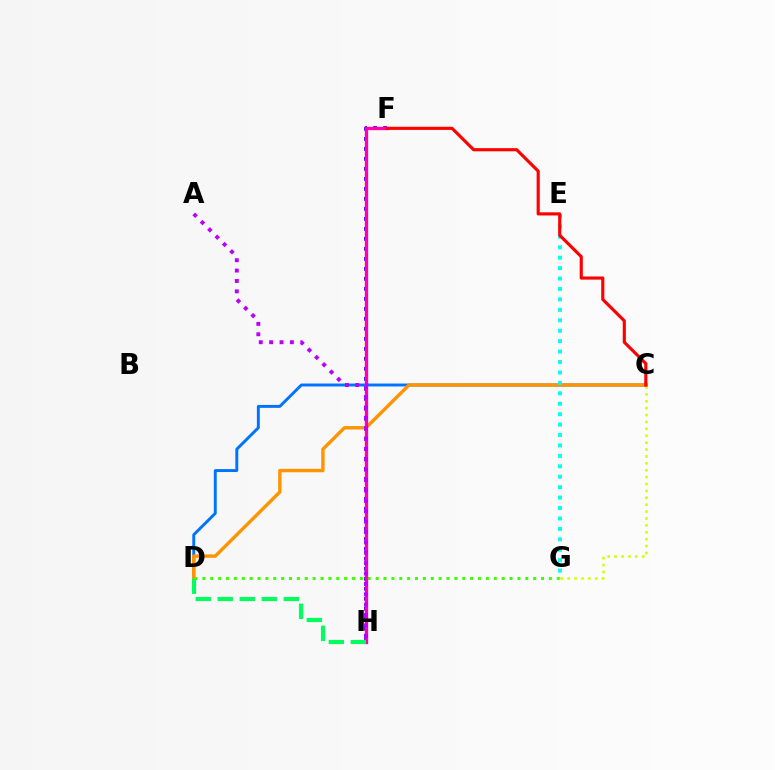{('C', 'D'): [{'color': '#0074ff', 'line_style': 'solid', 'thickness': 2.11}, {'color': '#ff9400', 'line_style': 'solid', 'thickness': 2.45}], ('D', 'G'): [{'color': '#3dff00', 'line_style': 'dotted', 'thickness': 2.14}], ('C', 'G'): [{'color': '#d1ff00', 'line_style': 'dotted', 'thickness': 1.87}], ('F', 'H'): [{'color': '#2500ff', 'line_style': 'dotted', 'thickness': 2.72}, {'color': '#ff00ac', 'line_style': 'solid', 'thickness': 2.39}], ('E', 'G'): [{'color': '#00fff6', 'line_style': 'dotted', 'thickness': 2.83}], ('A', 'H'): [{'color': '#b900ff', 'line_style': 'dotted', 'thickness': 2.82}], ('C', 'F'): [{'color': '#ff0000', 'line_style': 'solid', 'thickness': 2.26}], ('D', 'H'): [{'color': '#00ff5c', 'line_style': 'dashed', 'thickness': 2.99}]}